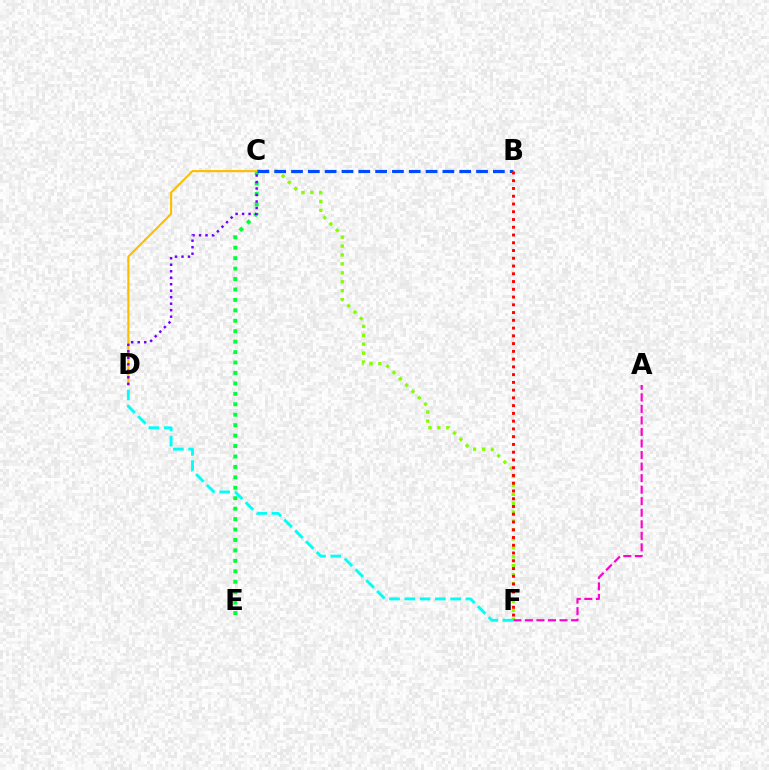{('C', 'F'): [{'color': '#84ff00', 'line_style': 'dotted', 'thickness': 2.42}], ('A', 'F'): [{'color': '#ff00cf', 'line_style': 'dashed', 'thickness': 1.57}], ('C', 'E'): [{'color': '#00ff39', 'line_style': 'dotted', 'thickness': 2.84}], ('D', 'F'): [{'color': '#00fff6', 'line_style': 'dashed', 'thickness': 2.08}], ('C', 'D'): [{'color': '#ffbd00', 'line_style': 'solid', 'thickness': 1.53}, {'color': '#7200ff', 'line_style': 'dotted', 'thickness': 1.76}], ('B', 'C'): [{'color': '#004bff', 'line_style': 'dashed', 'thickness': 2.29}], ('B', 'F'): [{'color': '#ff0000', 'line_style': 'dotted', 'thickness': 2.11}]}